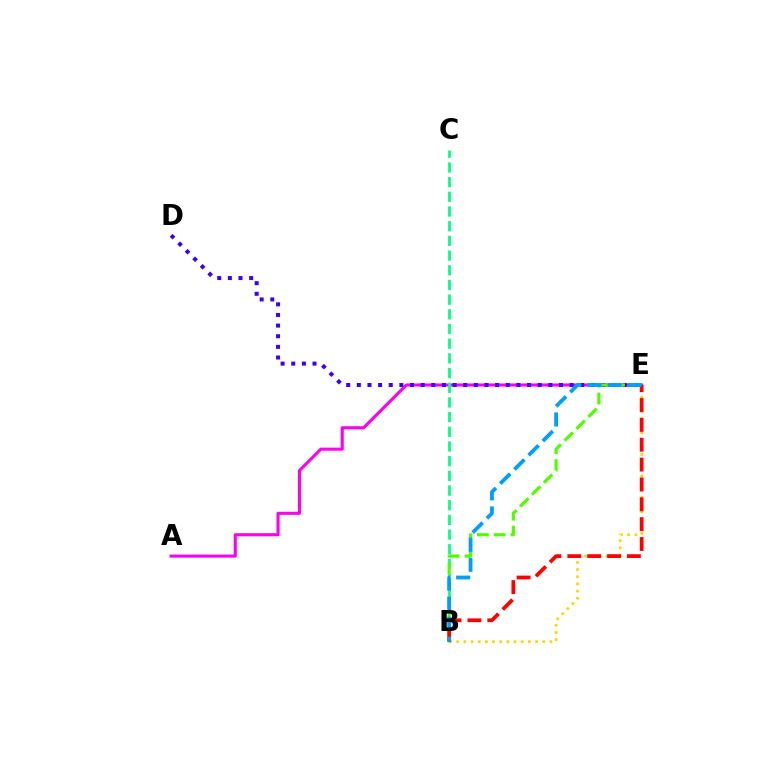{('A', 'E'): [{'color': '#ff00ed', 'line_style': 'solid', 'thickness': 2.22}], ('D', 'E'): [{'color': '#3700ff', 'line_style': 'dotted', 'thickness': 2.89}], ('B', 'E'): [{'color': '#ffd500', 'line_style': 'dotted', 'thickness': 1.95}, {'color': '#4fff00', 'line_style': 'dashed', 'thickness': 2.29}, {'color': '#ff0000', 'line_style': 'dashed', 'thickness': 2.7}, {'color': '#009eff', 'line_style': 'dashed', 'thickness': 2.73}], ('B', 'C'): [{'color': '#00ff86', 'line_style': 'dashed', 'thickness': 1.99}]}